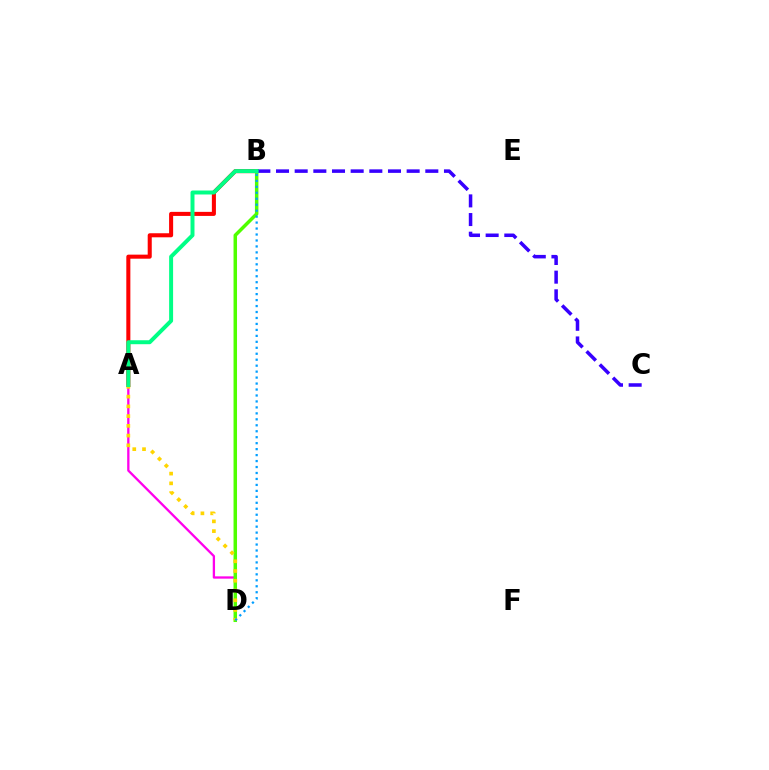{('A', 'D'): [{'color': '#ff00ed', 'line_style': 'solid', 'thickness': 1.66}, {'color': '#ffd500', 'line_style': 'dotted', 'thickness': 2.65}], ('A', 'B'): [{'color': '#ff0000', 'line_style': 'solid', 'thickness': 2.92}, {'color': '#00ff86', 'line_style': 'solid', 'thickness': 2.86}], ('B', 'D'): [{'color': '#4fff00', 'line_style': 'solid', 'thickness': 2.51}, {'color': '#009eff', 'line_style': 'dotted', 'thickness': 1.62}], ('B', 'C'): [{'color': '#3700ff', 'line_style': 'dashed', 'thickness': 2.54}]}